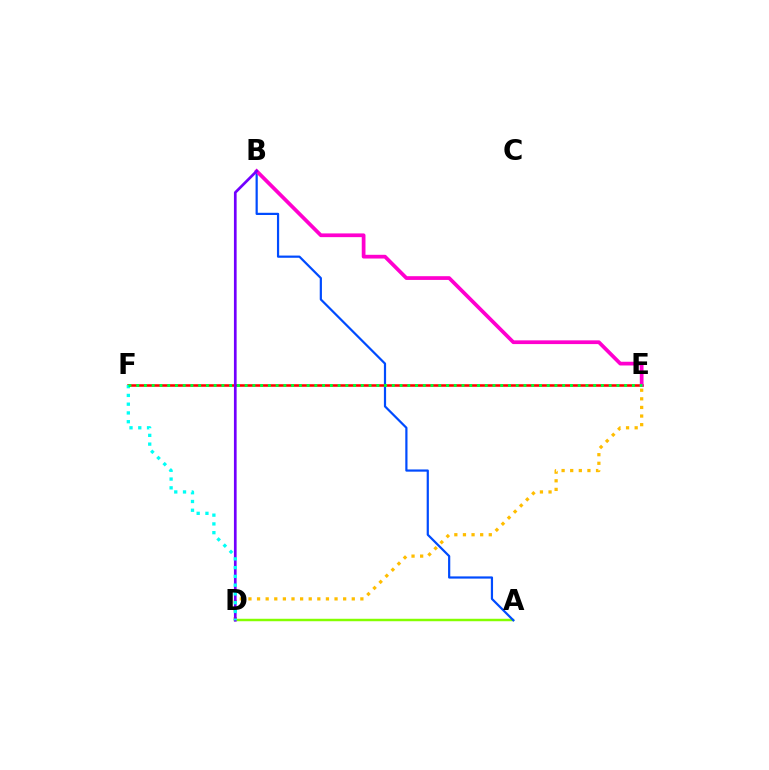{('E', 'F'): [{'color': '#ff0000', 'line_style': 'solid', 'thickness': 1.84}, {'color': '#00ff39', 'line_style': 'dotted', 'thickness': 2.1}], ('A', 'D'): [{'color': '#84ff00', 'line_style': 'solid', 'thickness': 1.78}], ('D', 'E'): [{'color': '#ffbd00', 'line_style': 'dotted', 'thickness': 2.34}], ('A', 'B'): [{'color': '#004bff', 'line_style': 'solid', 'thickness': 1.59}], ('B', 'E'): [{'color': '#ff00cf', 'line_style': 'solid', 'thickness': 2.69}], ('B', 'D'): [{'color': '#7200ff', 'line_style': 'solid', 'thickness': 1.94}], ('D', 'F'): [{'color': '#00fff6', 'line_style': 'dotted', 'thickness': 2.38}]}